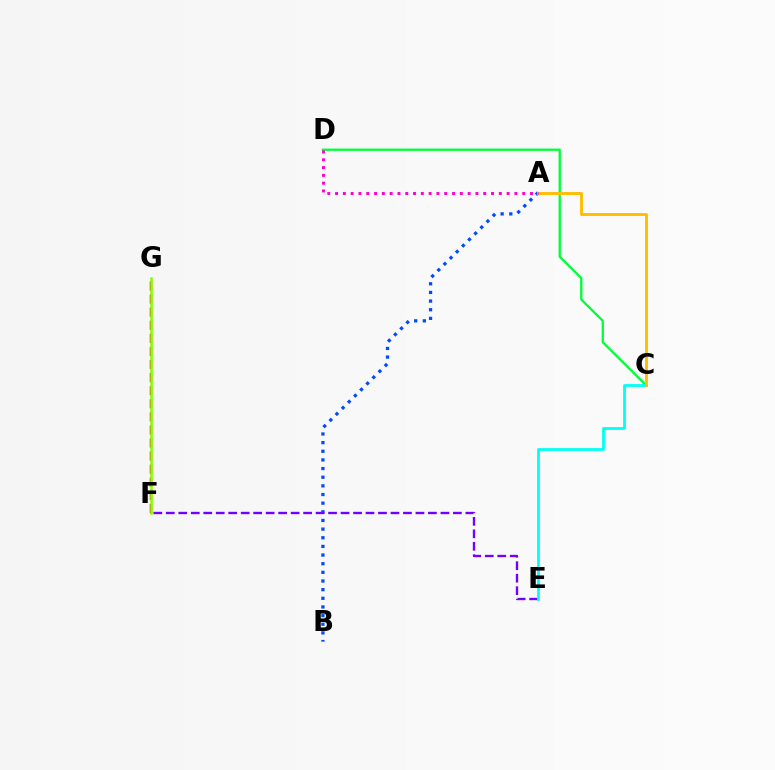{('C', 'D'): [{'color': '#00ff39', 'line_style': 'solid', 'thickness': 1.67}], ('A', 'B'): [{'color': '#004bff', 'line_style': 'dotted', 'thickness': 2.35}], ('E', 'F'): [{'color': '#7200ff', 'line_style': 'dashed', 'thickness': 1.7}], ('F', 'G'): [{'color': '#ff0000', 'line_style': 'dashed', 'thickness': 1.78}, {'color': '#84ff00', 'line_style': 'solid', 'thickness': 1.81}], ('C', 'E'): [{'color': '#00fff6', 'line_style': 'solid', 'thickness': 2.01}], ('A', 'C'): [{'color': '#ffbd00', 'line_style': 'solid', 'thickness': 2.07}], ('A', 'D'): [{'color': '#ff00cf', 'line_style': 'dotted', 'thickness': 2.12}]}